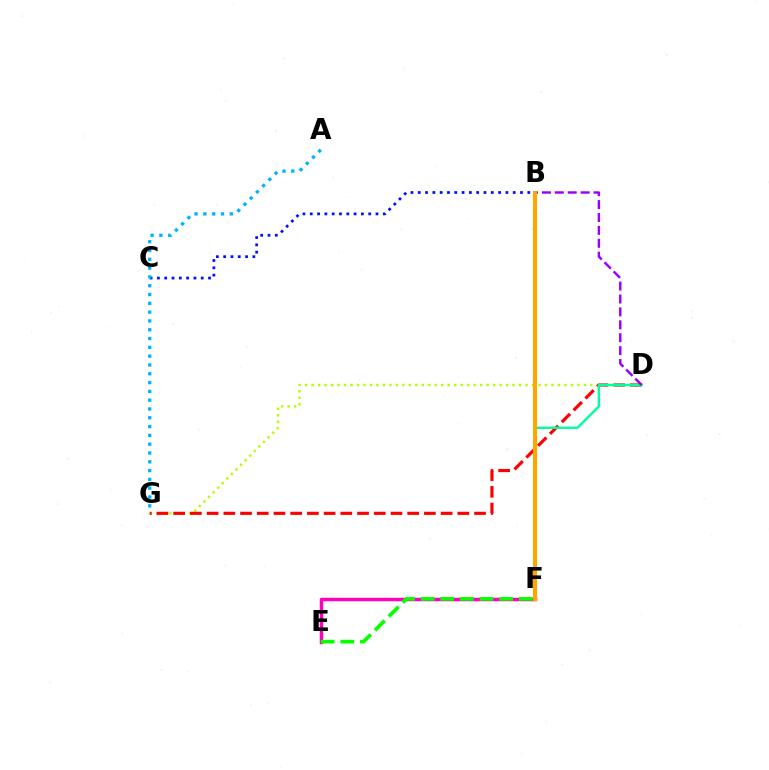{('D', 'G'): [{'color': '#b3ff00', 'line_style': 'dotted', 'thickness': 1.76}, {'color': '#ff0000', 'line_style': 'dashed', 'thickness': 2.27}], ('E', 'F'): [{'color': '#ff00bd', 'line_style': 'solid', 'thickness': 2.5}, {'color': '#08ff00', 'line_style': 'dashed', 'thickness': 2.67}], ('B', 'C'): [{'color': '#0010ff', 'line_style': 'dotted', 'thickness': 1.98}], ('A', 'G'): [{'color': '#00b5ff', 'line_style': 'dotted', 'thickness': 2.39}], ('D', 'F'): [{'color': '#00ff9d', 'line_style': 'solid', 'thickness': 1.74}], ('B', 'D'): [{'color': '#9b00ff', 'line_style': 'dashed', 'thickness': 1.75}], ('B', 'F'): [{'color': '#ffa500', 'line_style': 'solid', 'thickness': 2.97}]}